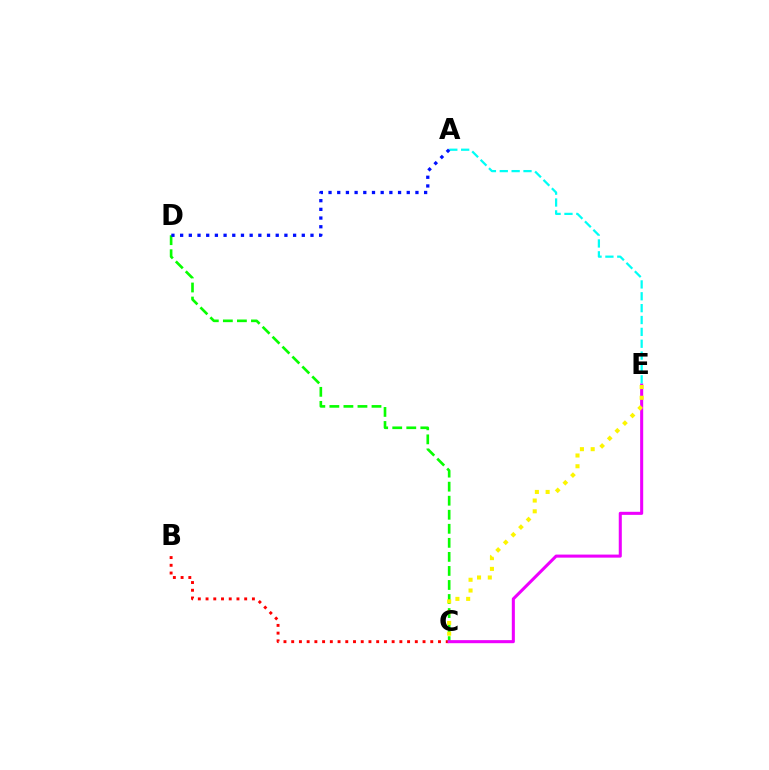{('B', 'C'): [{'color': '#ff0000', 'line_style': 'dotted', 'thickness': 2.1}], ('C', 'D'): [{'color': '#08ff00', 'line_style': 'dashed', 'thickness': 1.91}], ('C', 'E'): [{'color': '#ee00ff', 'line_style': 'solid', 'thickness': 2.2}, {'color': '#fcf500', 'line_style': 'dotted', 'thickness': 2.92}], ('A', 'E'): [{'color': '#00fff6', 'line_style': 'dashed', 'thickness': 1.61}], ('A', 'D'): [{'color': '#0010ff', 'line_style': 'dotted', 'thickness': 2.36}]}